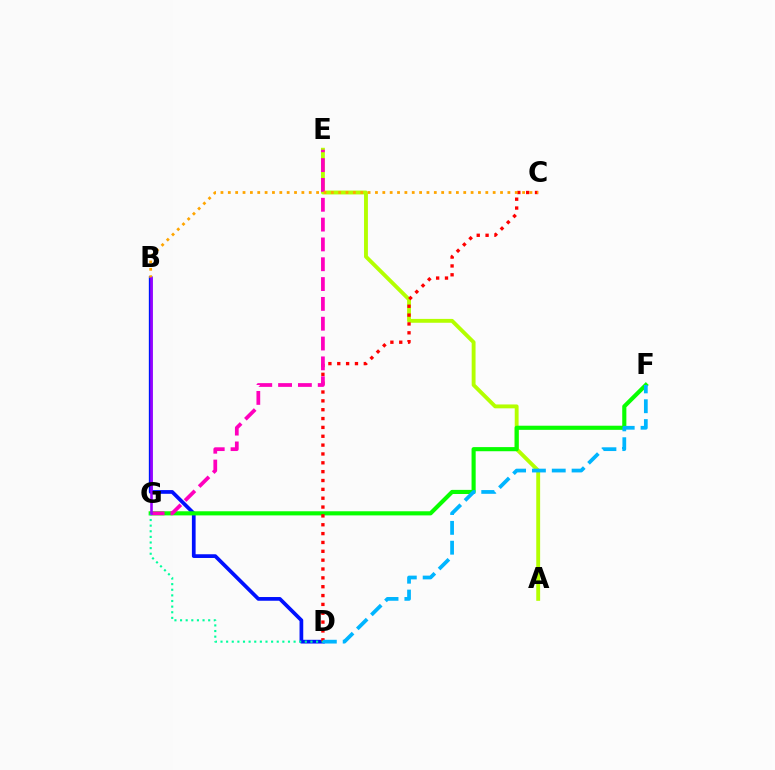{('B', 'D'): [{'color': '#0010ff', 'line_style': 'solid', 'thickness': 2.68}], ('A', 'E'): [{'color': '#b3ff00', 'line_style': 'solid', 'thickness': 2.79}], ('F', 'G'): [{'color': '#08ff00', 'line_style': 'solid', 'thickness': 2.97}], ('C', 'D'): [{'color': '#ff0000', 'line_style': 'dotted', 'thickness': 2.4}], ('D', 'F'): [{'color': '#00b5ff', 'line_style': 'dashed', 'thickness': 2.69}], ('E', 'G'): [{'color': '#ff00bd', 'line_style': 'dashed', 'thickness': 2.69}], ('D', 'G'): [{'color': '#00ff9d', 'line_style': 'dotted', 'thickness': 1.53}], ('B', 'C'): [{'color': '#ffa500', 'line_style': 'dotted', 'thickness': 2.0}], ('B', 'G'): [{'color': '#9b00ff', 'line_style': 'solid', 'thickness': 1.86}]}